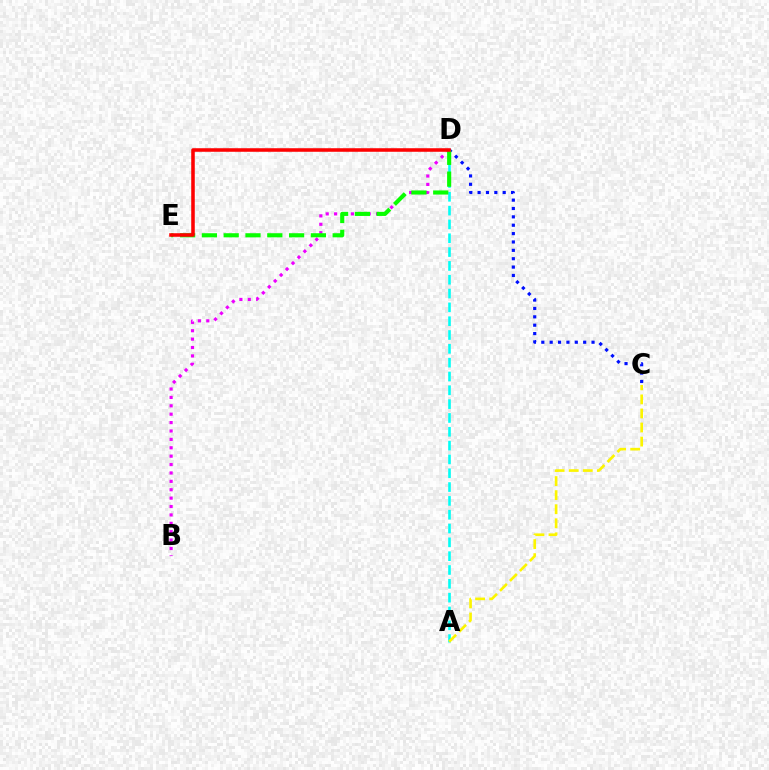{('A', 'D'): [{'color': '#00fff6', 'line_style': 'dashed', 'thickness': 1.88}], ('C', 'D'): [{'color': '#0010ff', 'line_style': 'dotted', 'thickness': 2.27}], ('A', 'C'): [{'color': '#fcf500', 'line_style': 'dashed', 'thickness': 1.91}], ('B', 'D'): [{'color': '#ee00ff', 'line_style': 'dotted', 'thickness': 2.28}], ('D', 'E'): [{'color': '#08ff00', 'line_style': 'dashed', 'thickness': 2.96}, {'color': '#ff0000', 'line_style': 'solid', 'thickness': 2.55}]}